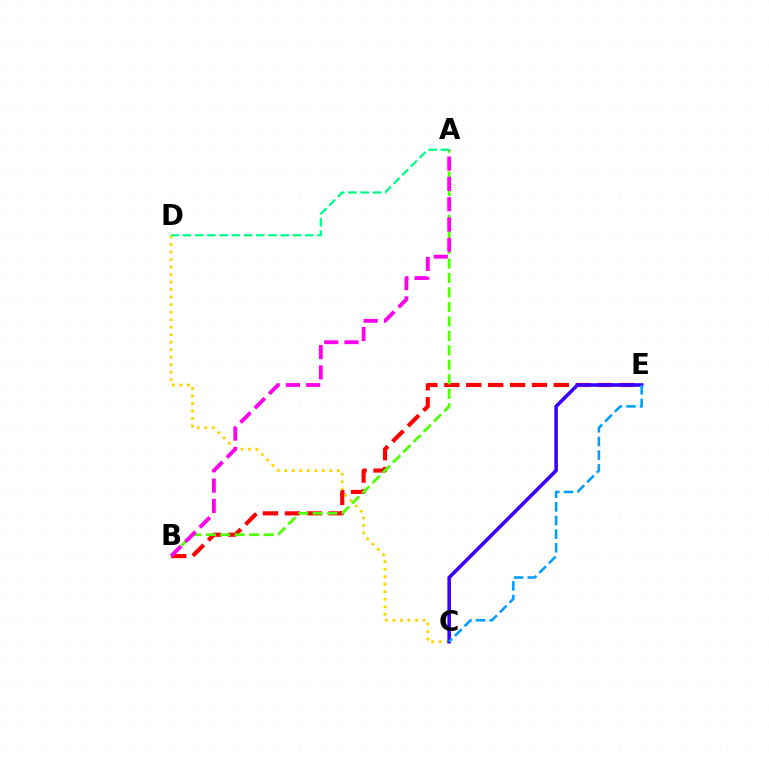{('C', 'D'): [{'color': '#ffd500', 'line_style': 'dotted', 'thickness': 2.04}], ('B', 'E'): [{'color': '#ff0000', 'line_style': 'dashed', 'thickness': 2.97}], ('C', 'E'): [{'color': '#3700ff', 'line_style': 'solid', 'thickness': 2.57}, {'color': '#009eff', 'line_style': 'dashed', 'thickness': 1.86}], ('A', 'B'): [{'color': '#4fff00', 'line_style': 'dashed', 'thickness': 1.97}, {'color': '#ff00ed', 'line_style': 'dashed', 'thickness': 2.76}], ('A', 'D'): [{'color': '#00ff86', 'line_style': 'dashed', 'thickness': 1.66}]}